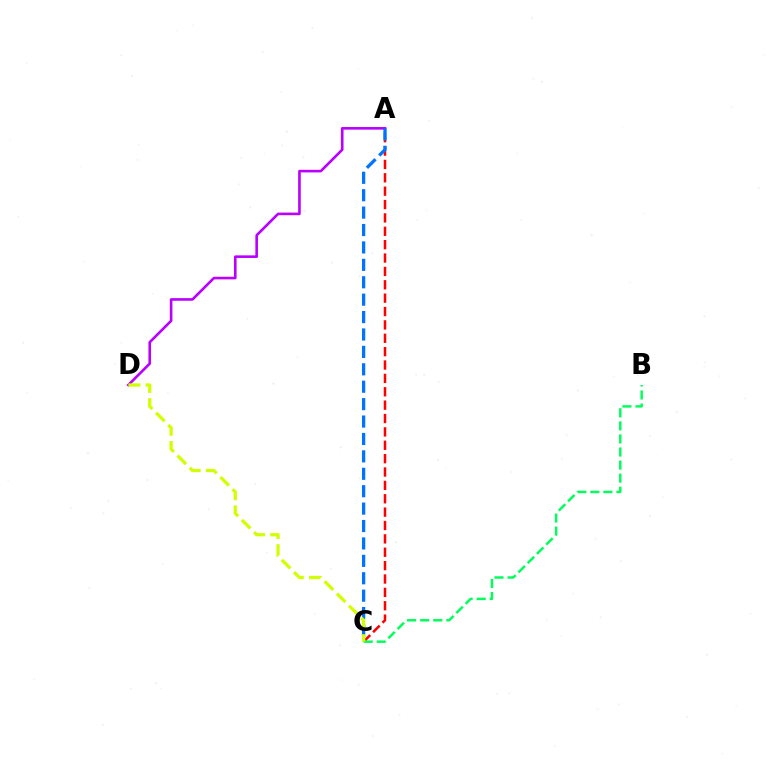{('A', 'C'): [{'color': '#ff0000', 'line_style': 'dashed', 'thickness': 1.82}, {'color': '#0074ff', 'line_style': 'dashed', 'thickness': 2.37}], ('A', 'D'): [{'color': '#b900ff', 'line_style': 'solid', 'thickness': 1.88}], ('B', 'C'): [{'color': '#00ff5c', 'line_style': 'dashed', 'thickness': 1.78}], ('C', 'D'): [{'color': '#d1ff00', 'line_style': 'dashed', 'thickness': 2.34}]}